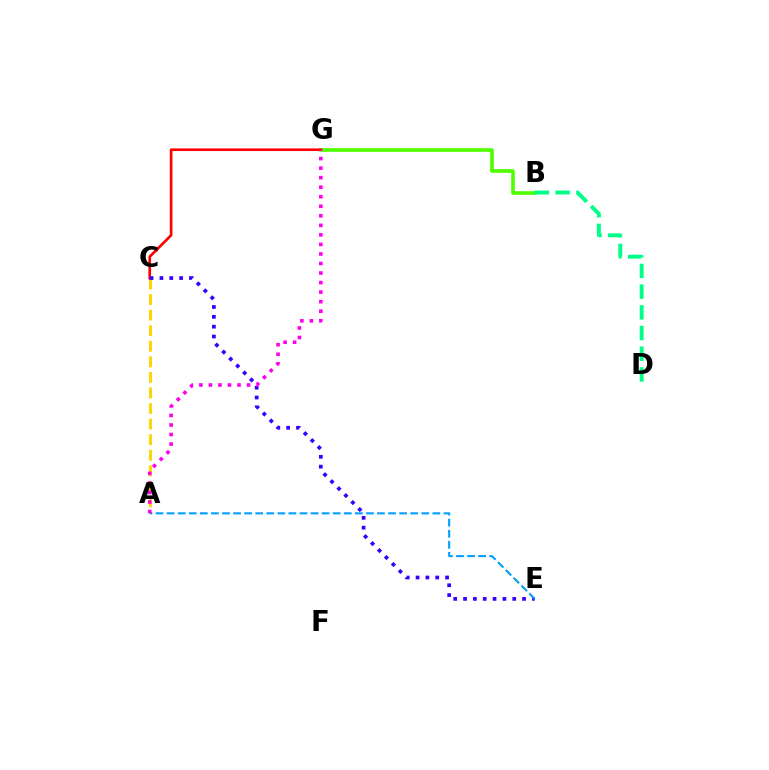{('B', 'G'): [{'color': '#4fff00', 'line_style': 'solid', 'thickness': 2.62}], ('A', 'C'): [{'color': '#ffd500', 'line_style': 'dashed', 'thickness': 2.12}], ('C', 'G'): [{'color': '#ff0000', 'line_style': 'solid', 'thickness': 1.92}], ('C', 'E'): [{'color': '#3700ff', 'line_style': 'dotted', 'thickness': 2.67}], ('A', 'E'): [{'color': '#009eff', 'line_style': 'dashed', 'thickness': 1.5}], ('A', 'G'): [{'color': '#ff00ed', 'line_style': 'dotted', 'thickness': 2.59}], ('B', 'D'): [{'color': '#00ff86', 'line_style': 'dashed', 'thickness': 2.81}]}